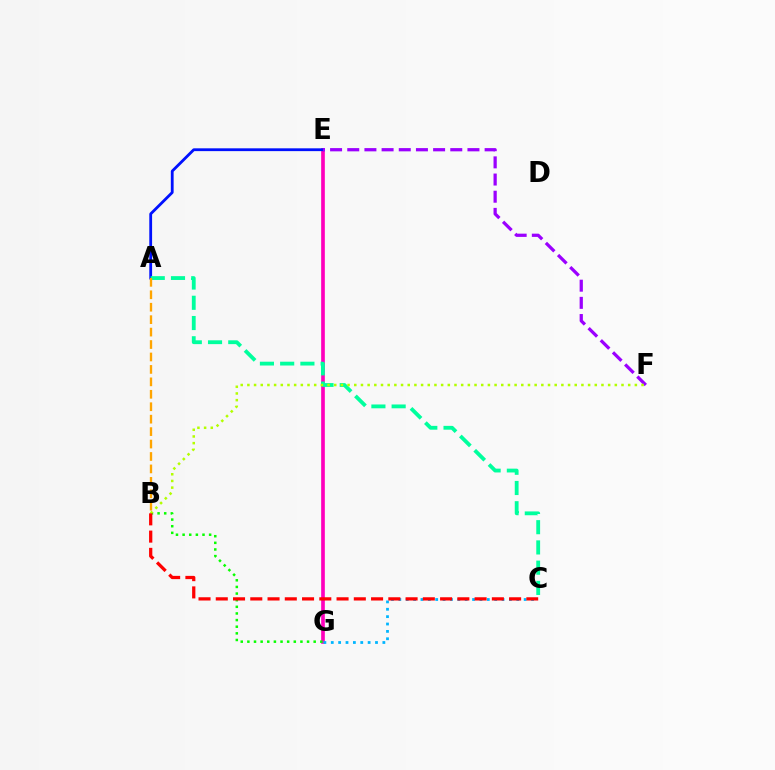{('E', 'G'): [{'color': '#ff00bd', 'line_style': 'solid', 'thickness': 2.64}], ('A', 'E'): [{'color': '#0010ff', 'line_style': 'solid', 'thickness': 2.02}], ('B', 'G'): [{'color': '#08ff00', 'line_style': 'dotted', 'thickness': 1.8}], ('E', 'F'): [{'color': '#9b00ff', 'line_style': 'dashed', 'thickness': 2.33}], ('A', 'C'): [{'color': '#00ff9d', 'line_style': 'dashed', 'thickness': 2.75}], ('A', 'B'): [{'color': '#ffa500', 'line_style': 'dashed', 'thickness': 1.69}], ('B', 'F'): [{'color': '#b3ff00', 'line_style': 'dotted', 'thickness': 1.82}], ('C', 'G'): [{'color': '#00b5ff', 'line_style': 'dotted', 'thickness': 2.0}], ('B', 'C'): [{'color': '#ff0000', 'line_style': 'dashed', 'thickness': 2.34}]}